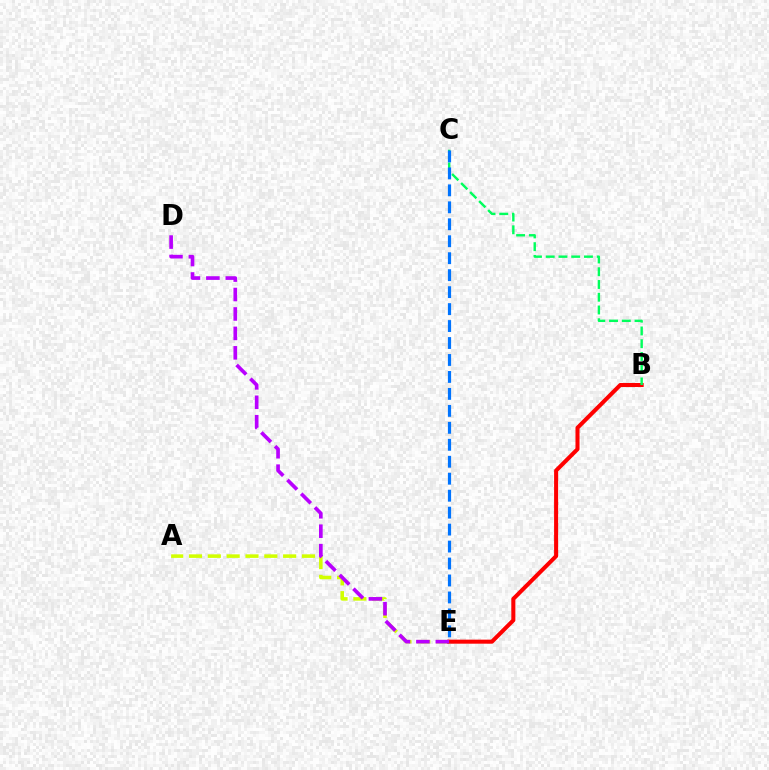{('A', 'E'): [{'color': '#d1ff00', 'line_style': 'dashed', 'thickness': 2.56}], ('B', 'E'): [{'color': '#ff0000', 'line_style': 'solid', 'thickness': 2.91}], ('B', 'C'): [{'color': '#00ff5c', 'line_style': 'dashed', 'thickness': 1.73}], ('D', 'E'): [{'color': '#b900ff', 'line_style': 'dashed', 'thickness': 2.64}], ('C', 'E'): [{'color': '#0074ff', 'line_style': 'dashed', 'thickness': 2.3}]}